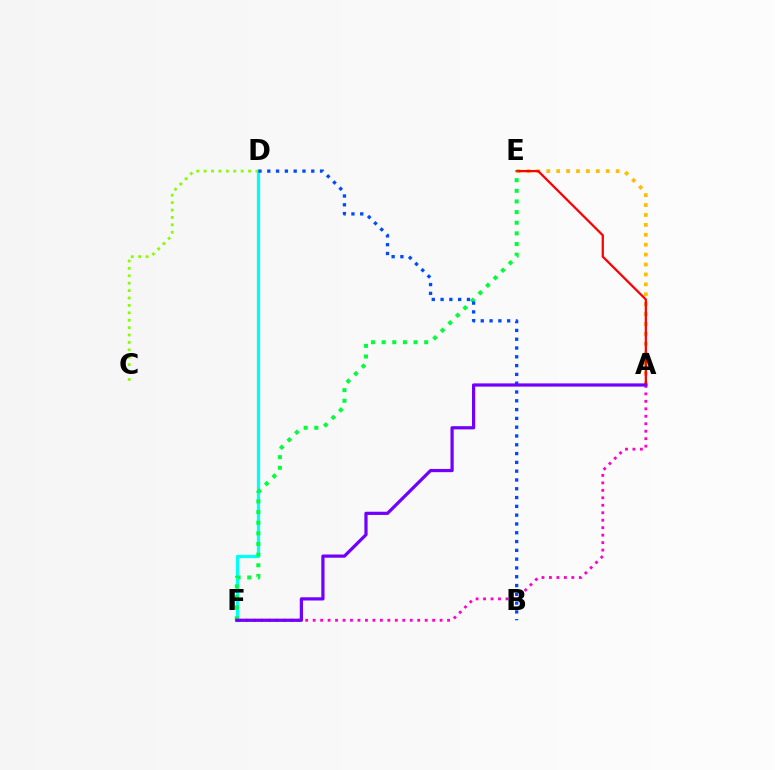{('A', 'E'): [{'color': '#ffbd00', 'line_style': 'dotted', 'thickness': 2.69}, {'color': '#ff0000', 'line_style': 'solid', 'thickness': 1.63}], ('D', 'F'): [{'color': '#00fff6', 'line_style': 'solid', 'thickness': 2.34}], ('C', 'D'): [{'color': '#84ff00', 'line_style': 'dotted', 'thickness': 2.01}], ('E', 'F'): [{'color': '#00ff39', 'line_style': 'dotted', 'thickness': 2.89}], ('B', 'D'): [{'color': '#004bff', 'line_style': 'dotted', 'thickness': 2.39}], ('A', 'F'): [{'color': '#ff00cf', 'line_style': 'dotted', 'thickness': 2.03}, {'color': '#7200ff', 'line_style': 'solid', 'thickness': 2.32}]}